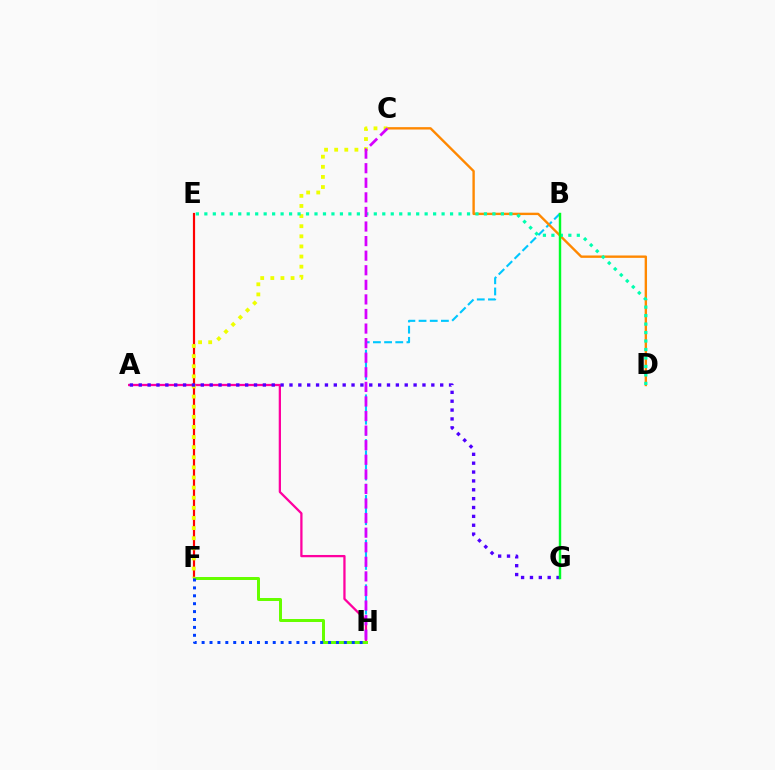{('B', 'H'): [{'color': '#00c7ff', 'line_style': 'dashed', 'thickness': 1.52}], ('C', 'D'): [{'color': '#ff8800', 'line_style': 'solid', 'thickness': 1.71}], ('A', 'H'): [{'color': '#ff00a0', 'line_style': 'solid', 'thickness': 1.64}], ('E', 'F'): [{'color': '#ff0000', 'line_style': 'solid', 'thickness': 1.57}], ('F', 'H'): [{'color': '#66ff00', 'line_style': 'solid', 'thickness': 2.16}, {'color': '#003fff', 'line_style': 'dotted', 'thickness': 2.15}], ('C', 'F'): [{'color': '#eeff00', 'line_style': 'dotted', 'thickness': 2.75}], ('D', 'E'): [{'color': '#00ffaf', 'line_style': 'dotted', 'thickness': 2.3}], ('C', 'H'): [{'color': '#d600ff', 'line_style': 'dashed', 'thickness': 1.98}], ('A', 'G'): [{'color': '#4f00ff', 'line_style': 'dotted', 'thickness': 2.41}], ('B', 'G'): [{'color': '#00ff27', 'line_style': 'solid', 'thickness': 1.75}]}